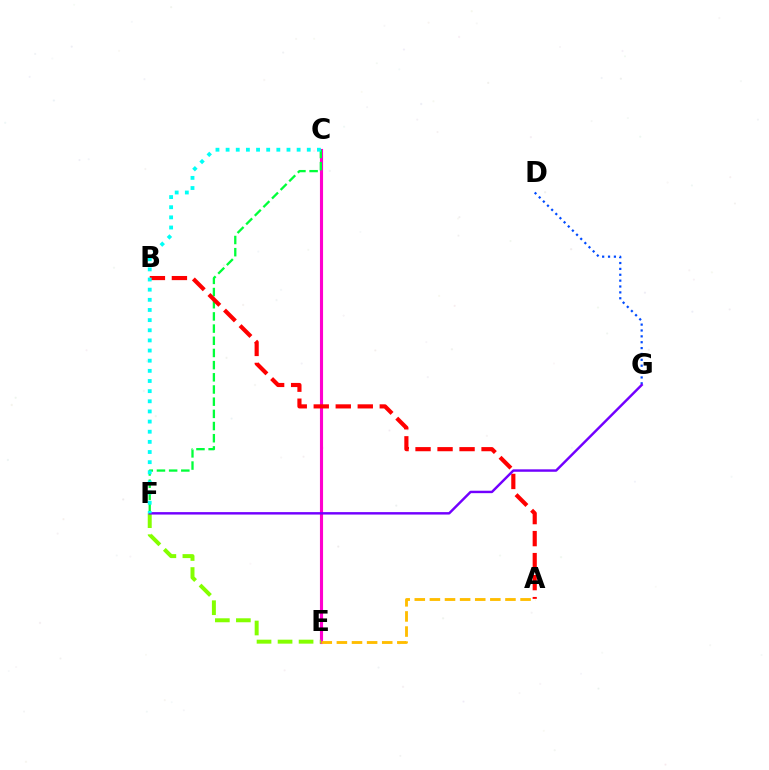{('C', 'E'): [{'color': '#ff00cf', 'line_style': 'solid', 'thickness': 2.24}], ('C', 'F'): [{'color': '#00ff39', 'line_style': 'dashed', 'thickness': 1.65}, {'color': '#00fff6', 'line_style': 'dotted', 'thickness': 2.76}], ('E', 'F'): [{'color': '#84ff00', 'line_style': 'dashed', 'thickness': 2.86}], ('D', 'G'): [{'color': '#004bff', 'line_style': 'dotted', 'thickness': 1.59}], ('A', 'B'): [{'color': '#ff0000', 'line_style': 'dashed', 'thickness': 2.99}], ('F', 'G'): [{'color': '#7200ff', 'line_style': 'solid', 'thickness': 1.75}], ('A', 'E'): [{'color': '#ffbd00', 'line_style': 'dashed', 'thickness': 2.05}]}